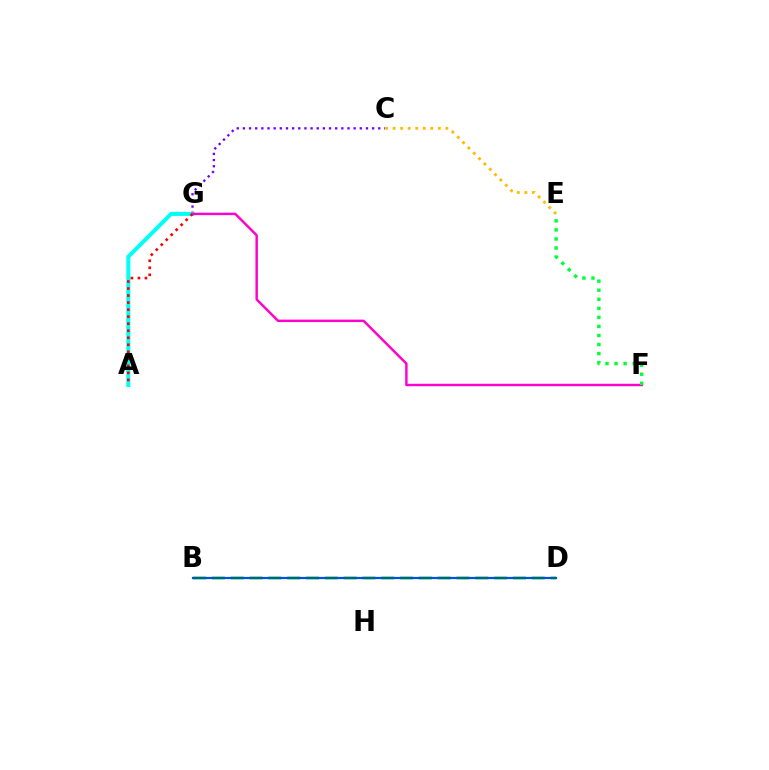{('C', 'G'): [{'color': '#7200ff', 'line_style': 'dotted', 'thickness': 1.67}], ('A', 'G'): [{'color': '#00fff6', 'line_style': 'solid', 'thickness': 2.9}, {'color': '#ff0000', 'line_style': 'dotted', 'thickness': 1.91}], ('F', 'G'): [{'color': '#ff00cf', 'line_style': 'solid', 'thickness': 1.76}], ('B', 'D'): [{'color': '#84ff00', 'line_style': 'dashed', 'thickness': 2.56}, {'color': '#004bff', 'line_style': 'solid', 'thickness': 1.58}], ('E', 'F'): [{'color': '#00ff39', 'line_style': 'dotted', 'thickness': 2.46}], ('C', 'E'): [{'color': '#ffbd00', 'line_style': 'dotted', 'thickness': 2.05}]}